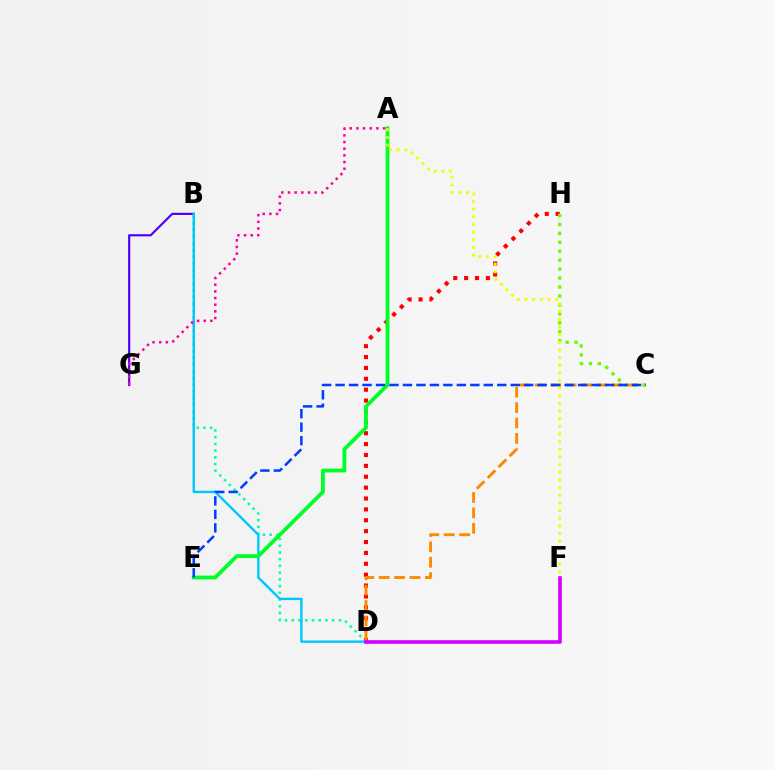{('B', 'D'): [{'color': '#00ffaf', 'line_style': 'dotted', 'thickness': 1.83}, {'color': '#00c7ff', 'line_style': 'solid', 'thickness': 1.74}], ('B', 'G'): [{'color': '#4f00ff', 'line_style': 'solid', 'thickness': 1.56}], ('D', 'H'): [{'color': '#ff0000', 'line_style': 'dotted', 'thickness': 2.96}], ('C', 'D'): [{'color': '#ff8800', 'line_style': 'dashed', 'thickness': 2.09}], ('C', 'H'): [{'color': '#66ff00', 'line_style': 'dotted', 'thickness': 2.43}], ('A', 'G'): [{'color': '#ff00a0', 'line_style': 'dotted', 'thickness': 1.81}], ('A', 'E'): [{'color': '#00ff27', 'line_style': 'solid', 'thickness': 2.74}], ('D', 'F'): [{'color': '#d600ff', 'line_style': 'solid', 'thickness': 2.63}], ('C', 'E'): [{'color': '#003fff', 'line_style': 'dashed', 'thickness': 1.83}], ('A', 'F'): [{'color': '#eeff00', 'line_style': 'dotted', 'thickness': 2.08}]}